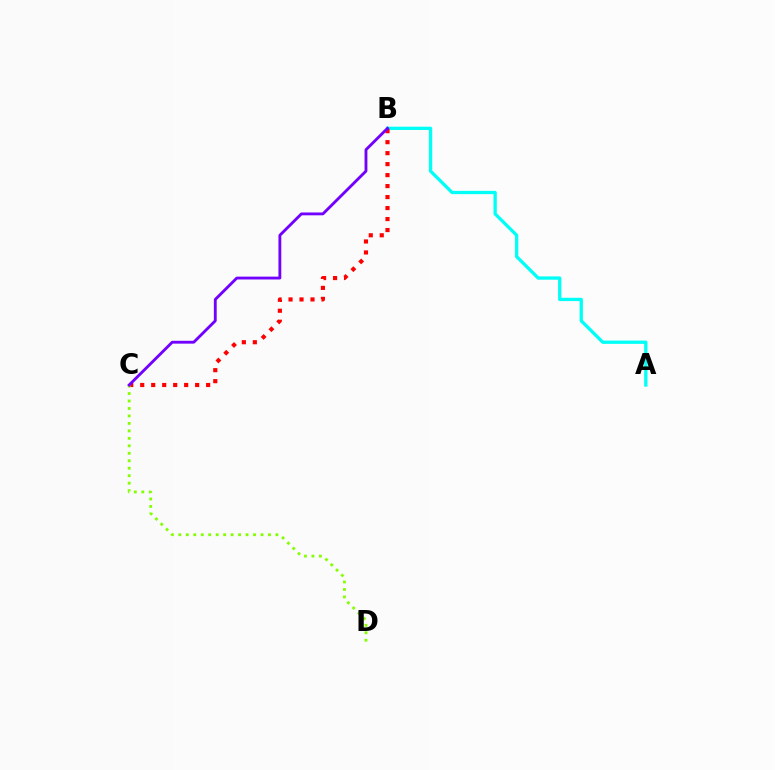{('A', 'B'): [{'color': '#00fff6', 'line_style': 'solid', 'thickness': 2.37}], ('B', 'C'): [{'color': '#ff0000', 'line_style': 'dotted', 'thickness': 2.98}, {'color': '#7200ff', 'line_style': 'solid', 'thickness': 2.05}], ('C', 'D'): [{'color': '#84ff00', 'line_style': 'dotted', 'thickness': 2.03}]}